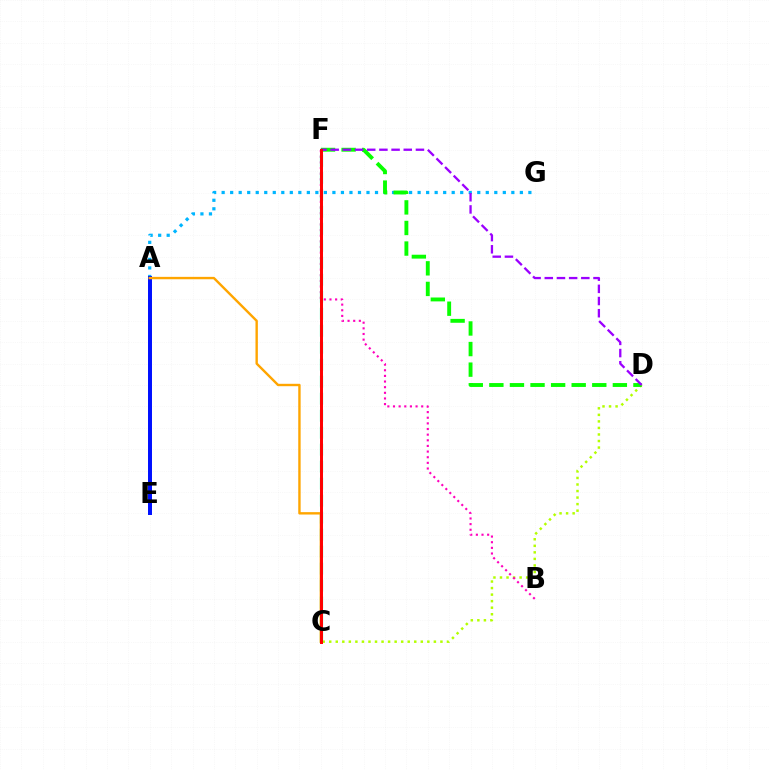{('A', 'G'): [{'color': '#00b5ff', 'line_style': 'dotted', 'thickness': 2.31}], ('C', 'D'): [{'color': '#b3ff00', 'line_style': 'dotted', 'thickness': 1.78}], ('D', 'F'): [{'color': '#08ff00', 'line_style': 'dashed', 'thickness': 2.8}, {'color': '#9b00ff', 'line_style': 'dashed', 'thickness': 1.65}], ('B', 'F'): [{'color': '#ff00bd', 'line_style': 'dotted', 'thickness': 1.53}], ('A', 'E'): [{'color': '#0010ff', 'line_style': 'solid', 'thickness': 2.87}], ('C', 'F'): [{'color': '#00ff9d', 'line_style': 'dashed', 'thickness': 2.31}, {'color': '#ff0000', 'line_style': 'solid', 'thickness': 2.14}], ('A', 'C'): [{'color': '#ffa500', 'line_style': 'solid', 'thickness': 1.72}]}